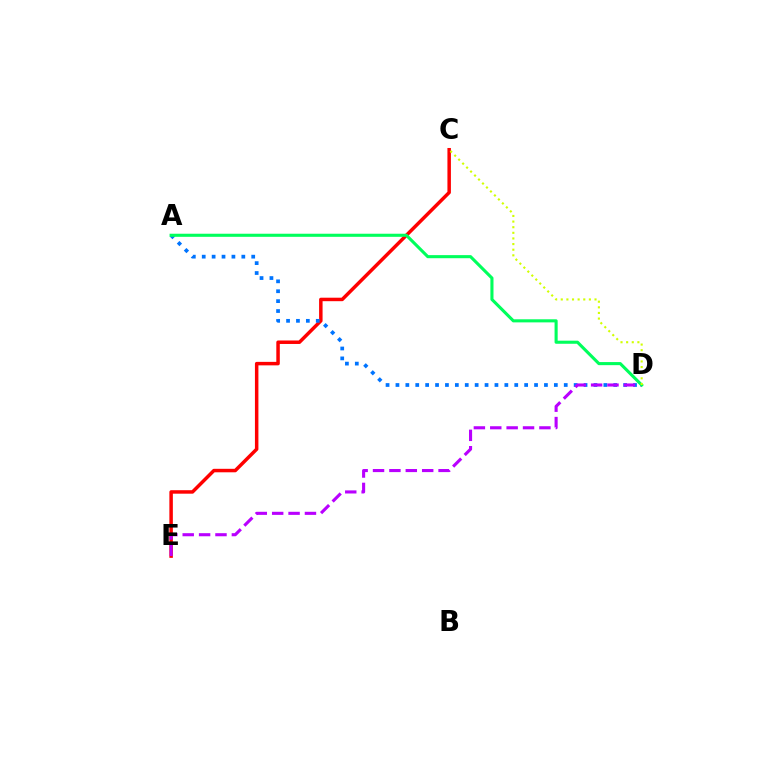{('C', 'E'): [{'color': '#ff0000', 'line_style': 'solid', 'thickness': 2.51}], ('A', 'D'): [{'color': '#0074ff', 'line_style': 'dotted', 'thickness': 2.69}, {'color': '#00ff5c', 'line_style': 'solid', 'thickness': 2.23}], ('D', 'E'): [{'color': '#b900ff', 'line_style': 'dashed', 'thickness': 2.23}], ('C', 'D'): [{'color': '#d1ff00', 'line_style': 'dotted', 'thickness': 1.53}]}